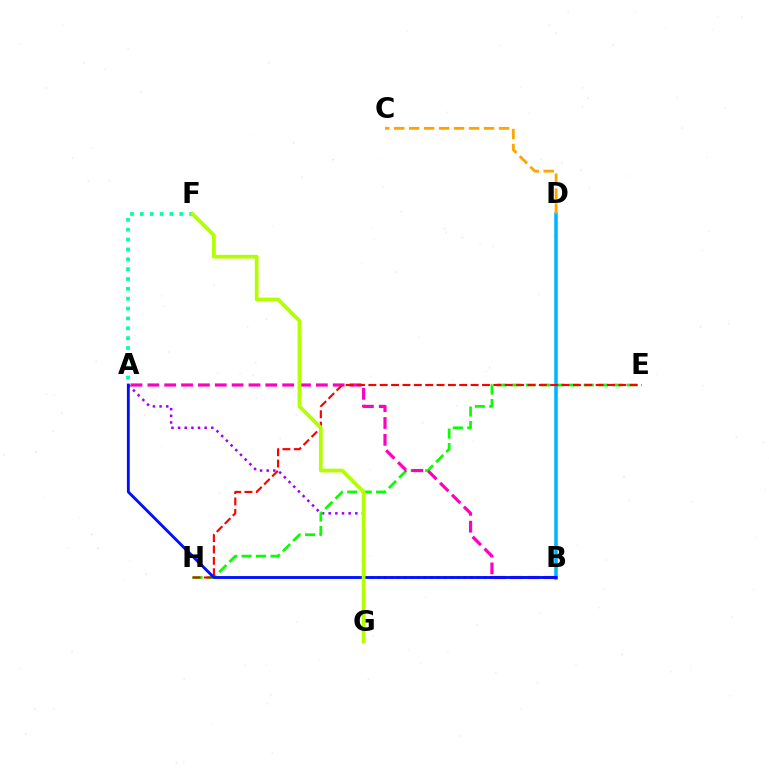{('A', 'B'): [{'color': '#9b00ff', 'line_style': 'dotted', 'thickness': 1.81}, {'color': '#ff00bd', 'line_style': 'dashed', 'thickness': 2.29}, {'color': '#0010ff', 'line_style': 'solid', 'thickness': 2.06}], ('E', 'H'): [{'color': '#08ff00', 'line_style': 'dashed', 'thickness': 1.97}, {'color': '#ff0000', 'line_style': 'dashed', 'thickness': 1.54}], ('B', 'D'): [{'color': '#00b5ff', 'line_style': 'solid', 'thickness': 2.57}], ('A', 'F'): [{'color': '#00ff9d', 'line_style': 'dotted', 'thickness': 2.68}], ('C', 'D'): [{'color': '#ffa500', 'line_style': 'dashed', 'thickness': 2.04}], ('F', 'G'): [{'color': '#b3ff00', 'line_style': 'solid', 'thickness': 2.7}]}